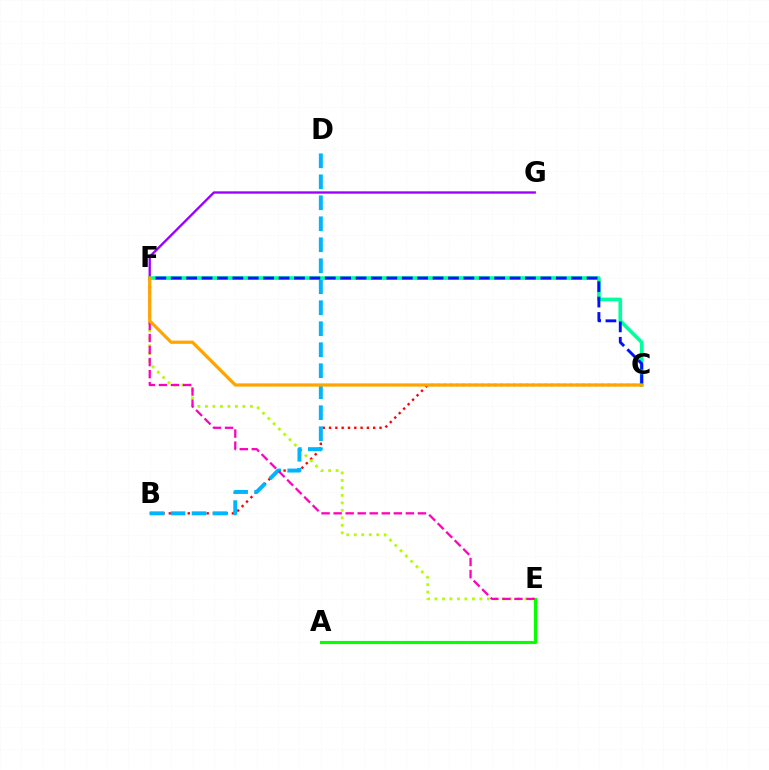{('B', 'C'): [{'color': '#ff0000', 'line_style': 'dotted', 'thickness': 1.71}], ('F', 'G'): [{'color': '#9b00ff', 'line_style': 'solid', 'thickness': 1.68}], ('E', 'F'): [{'color': '#b3ff00', 'line_style': 'dotted', 'thickness': 2.03}, {'color': '#ff00bd', 'line_style': 'dashed', 'thickness': 1.64}], ('A', 'E'): [{'color': '#08ff00', 'line_style': 'solid', 'thickness': 2.27}], ('B', 'D'): [{'color': '#00b5ff', 'line_style': 'dashed', 'thickness': 2.85}], ('C', 'F'): [{'color': '#00ff9d', 'line_style': 'solid', 'thickness': 2.65}, {'color': '#0010ff', 'line_style': 'dashed', 'thickness': 2.09}, {'color': '#ffa500', 'line_style': 'solid', 'thickness': 2.32}]}